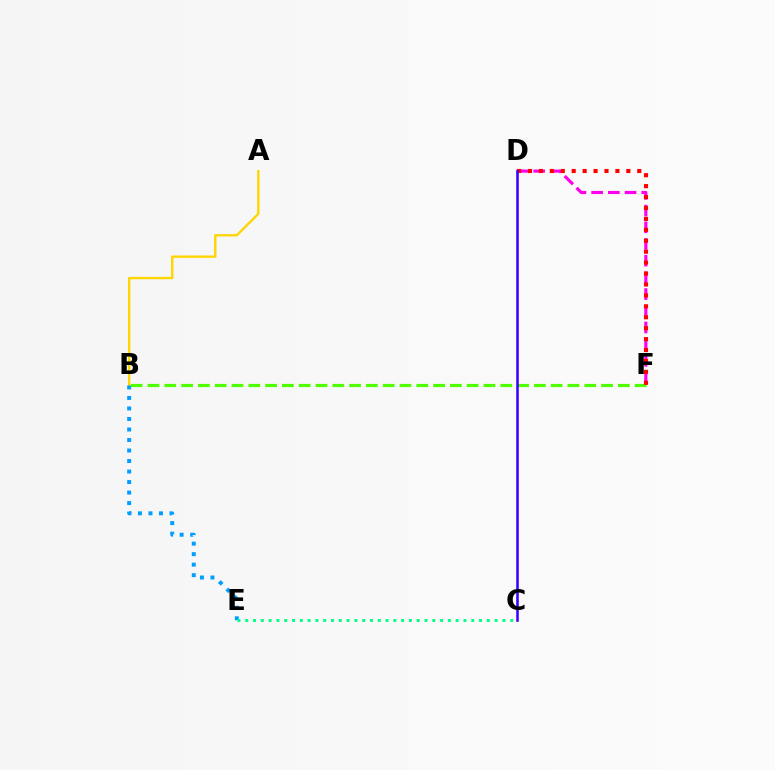{('A', 'B'): [{'color': '#ffd500', 'line_style': 'solid', 'thickness': 1.69}], ('D', 'F'): [{'color': '#ff00ed', 'line_style': 'dashed', 'thickness': 2.27}, {'color': '#ff0000', 'line_style': 'dotted', 'thickness': 2.97}], ('B', 'E'): [{'color': '#009eff', 'line_style': 'dotted', 'thickness': 2.86}], ('B', 'F'): [{'color': '#4fff00', 'line_style': 'dashed', 'thickness': 2.28}], ('C', 'E'): [{'color': '#00ff86', 'line_style': 'dotted', 'thickness': 2.12}], ('C', 'D'): [{'color': '#3700ff', 'line_style': 'solid', 'thickness': 1.83}]}